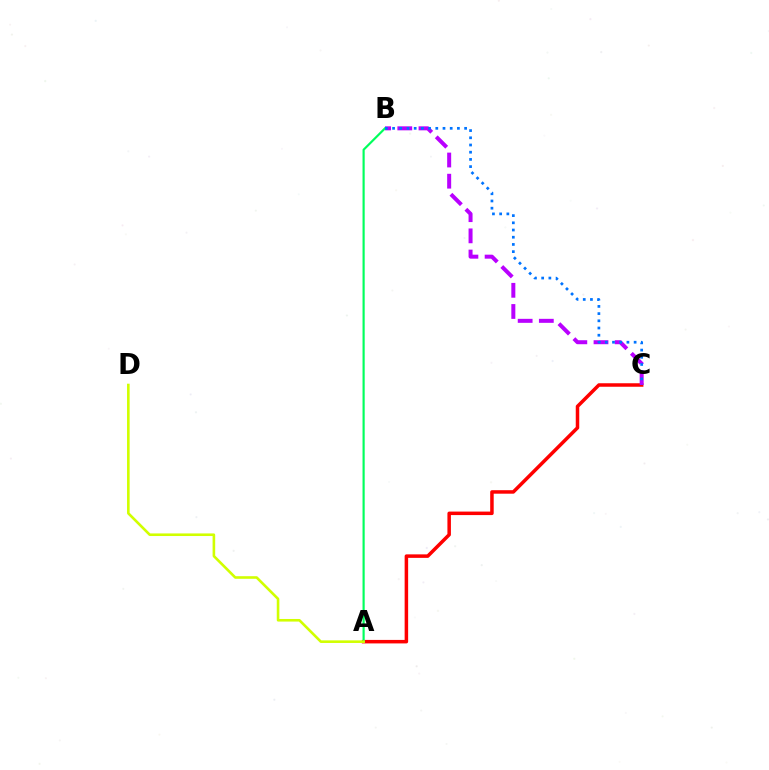{('A', 'C'): [{'color': '#ff0000', 'line_style': 'solid', 'thickness': 2.52}], ('B', 'C'): [{'color': '#b900ff', 'line_style': 'dashed', 'thickness': 2.88}, {'color': '#0074ff', 'line_style': 'dotted', 'thickness': 1.96}], ('A', 'B'): [{'color': '#00ff5c', 'line_style': 'solid', 'thickness': 1.56}], ('A', 'D'): [{'color': '#d1ff00', 'line_style': 'solid', 'thickness': 1.87}]}